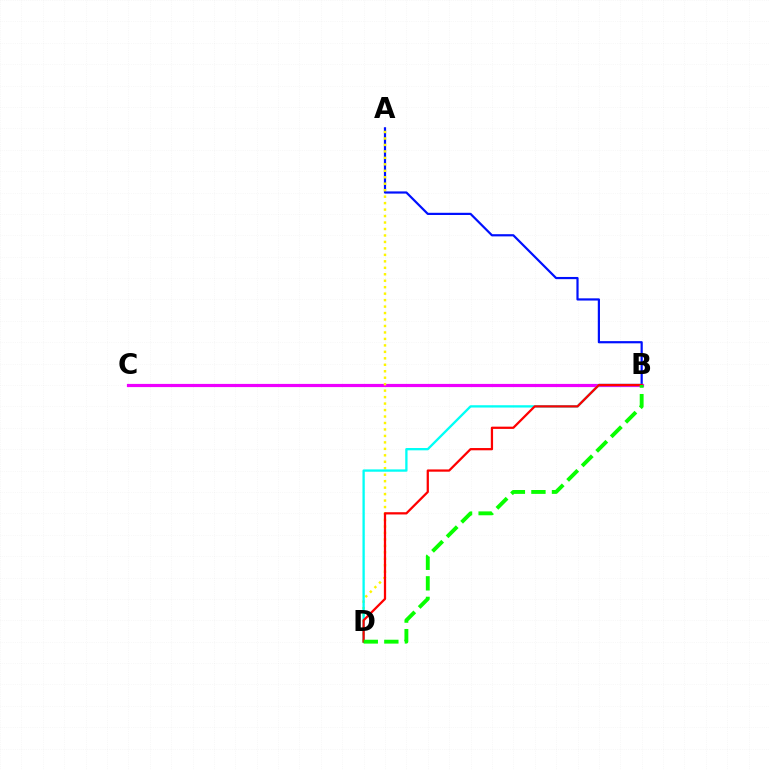{('B', 'C'): [{'color': '#ee00ff', 'line_style': 'solid', 'thickness': 2.29}], ('A', 'B'): [{'color': '#0010ff', 'line_style': 'solid', 'thickness': 1.58}], ('A', 'D'): [{'color': '#fcf500', 'line_style': 'dotted', 'thickness': 1.76}], ('B', 'D'): [{'color': '#00fff6', 'line_style': 'solid', 'thickness': 1.67}, {'color': '#ff0000', 'line_style': 'solid', 'thickness': 1.62}, {'color': '#08ff00', 'line_style': 'dashed', 'thickness': 2.79}]}